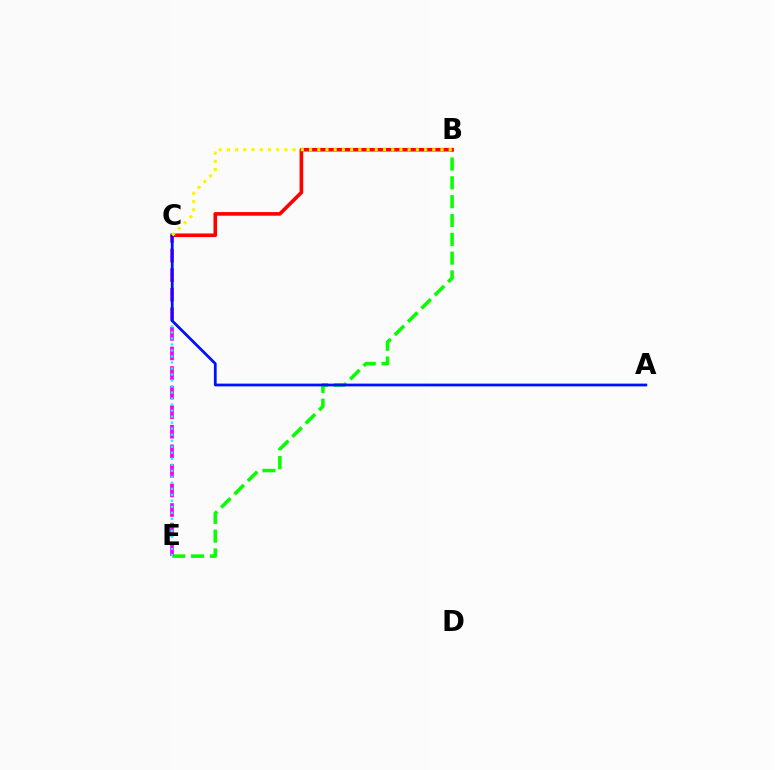{('B', 'E'): [{'color': '#08ff00', 'line_style': 'dashed', 'thickness': 2.56}], ('C', 'E'): [{'color': '#ee00ff', 'line_style': 'dashed', 'thickness': 2.66}, {'color': '#00fff6', 'line_style': 'dotted', 'thickness': 1.63}], ('B', 'C'): [{'color': '#ff0000', 'line_style': 'solid', 'thickness': 2.61}, {'color': '#fcf500', 'line_style': 'dotted', 'thickness': 2.23}], ('A', 'C'): [{'color': '#0010ff', 'line_style': 'solid', 'thickness': 1.99}]}